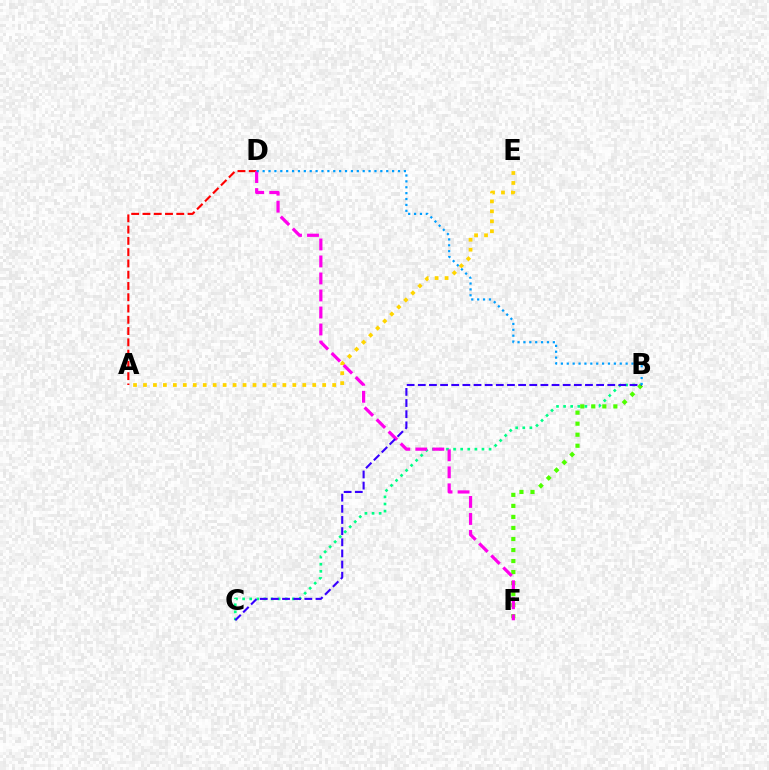{('A', 'E'): [{'color': '#ffd500', 'line_style': 'dotted', 'thickness': 2.71}], ('B', 'C'): [{'color': '#00ff86', 'line_style': 'dotted', 'thickness': 1.93}, {'color': '#3700ff', 'line_style': 'dashed', 'thickness': 1.51}], ('A', 'D'): [{'color': '#ff0000', 'line_style': 'dashed', 'thickness': 1.53}], ('B', 'F'): [{'color': '#4fff00', 'line_style': 'dotted', 'thickness': 3.0}], ('D', 'F'): [{'color': '#ff00ed', 'line_style': 'dashed', 'thickness': 2.31}], ('B', 'D'): [{'color': '#009eff', 'line_style': 'dotted', 'thickness': 1.6}]}